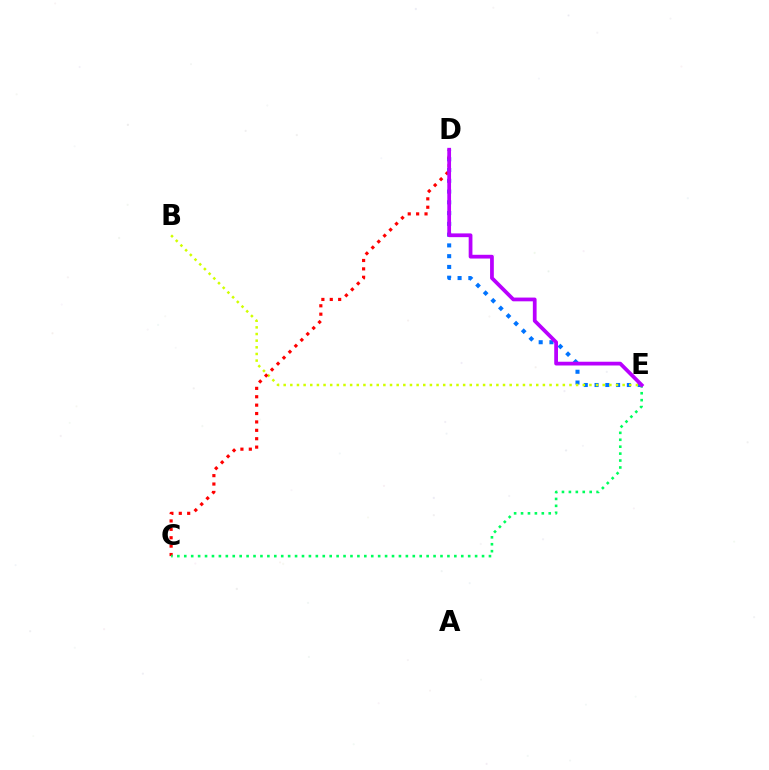{('D', 'E'): [{'color': '#0074ff', 'line_style': 'dotted', 'thickness': 2.93}, {'color': '#b900ff', 'line_style': 'solid', 'thickness': 2.7}], ('B', 'E'): [{'color': '#d1ff00', 'line_style': 'dotted', 'thickness': 1.81}], ('C', 'D'): [{'color': '#ff0000', 'line_style': 'dotted', 'thickness': 2.28}], ('C', 'E'): [{'color': '#00ff5c', 'line_style': 'dotted', 'thickness': 1.88}]}